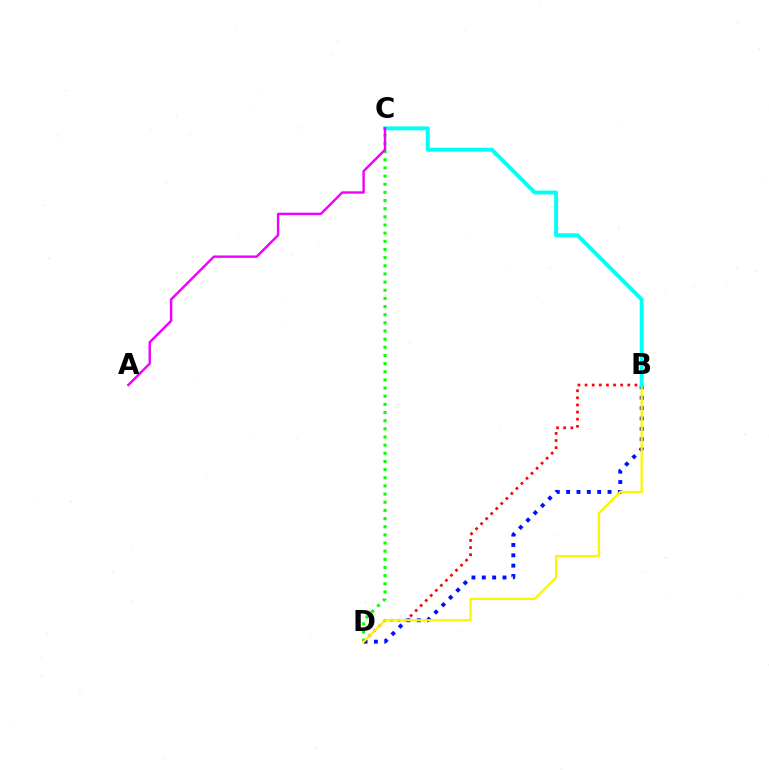{('B', 'D'): [{'color': '#0010ff', 'line_style': 'dotted', 'thickness': 2.81}, {'color': '#ff0000', 'line_style': 'dotted', 'thickness': 1.94}, {'color': '#fcf500', 'line_style': 'solid', 'thickness': 1.66}], ('C', 'D'): [{'color': '#08ff00', 'line_style': 'dotted', 'thickness': 2.22}], ('B', 'C'): [{'color': '#00fff6', 'line_style': 'solid', 'thickness': 2.81}], ('A', 'C'): [{'color': '#ee00ff', 'line_style': 'solid', 'thickness': 1.74}]}